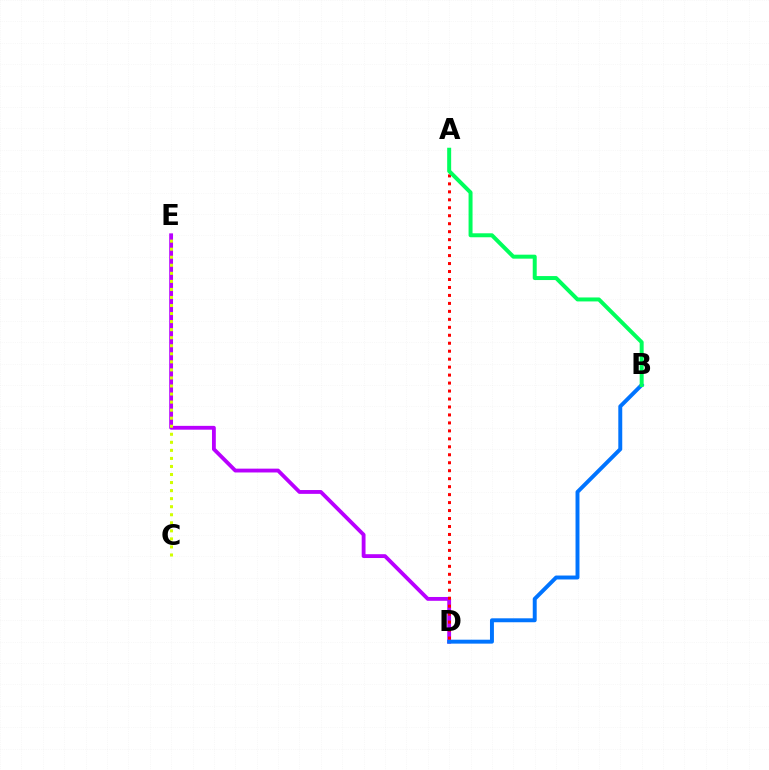{('D', 'E'): [{'color': '#b900ff', 'line_style': 'solid', 'thickness': 2.76}], ('B', 'D'): [{'color': '#0074ff', 'line_style': 'solid', 'thickness': 2.83}], ('A', 'D'): [{'color': '#ff0000', 'line_style': 'dotted', 'thickness': 2.16}], ('A', 'B'): [{'color': '#00ff5c', 'line_style': 'solid', 'thickness': 2.86}], ('C', 'E'): [{'color': '#d1ff00', 'line_style': 'dotted', 'thickness': 2.19}]}